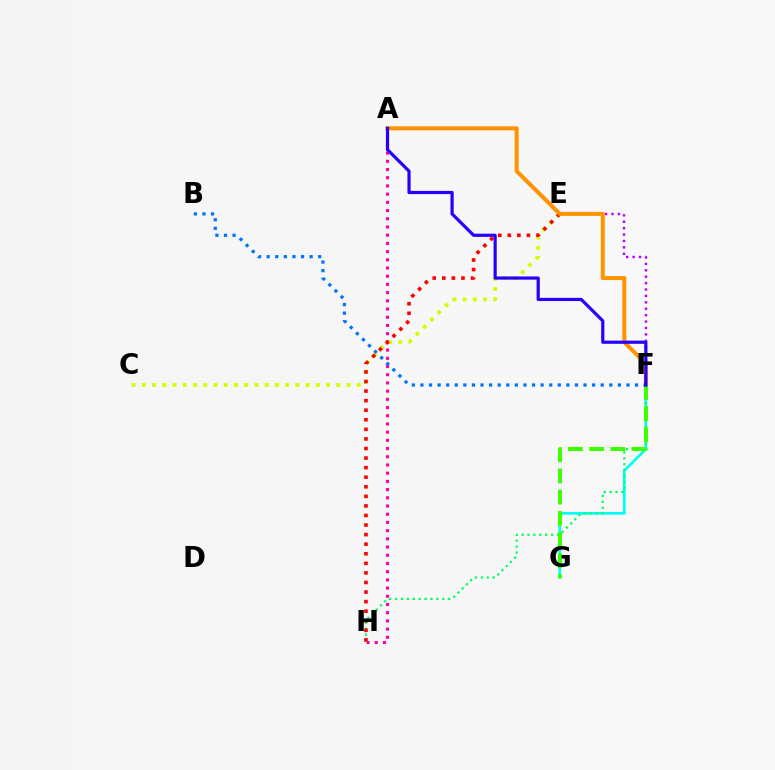{('E', 'F'): [{'color': '#b900ff', 'line_style': 'dotted', 'thickness': 1.74}], ('F', 'G'): [{'color': '#00fff6', 'line_style': 'solid', 'thickness': 1.96}, {'color': '#3dff00', 'line_style': 'dashed', 'thickness': 2.88}], ('C', 'E'): [{'color': '#d1ff00', 'line_style': 'dotted', 'thickness': 2.78}], ('A', 'H'): [{'color': '#ff00ac', 'line_style': 'dotted', 'thickness': 2.23}], ('F', 'H'): [{'color': '#00ff5c', 'line_style': 'dotted', 'thickness': 1.61}], ('E', 'H'): [{'color': '#ff0000', 'line_style': 'dotted', 'thickness': 2.6}], ('A', 'F'): [{'color': '#ff9400', 'line_style': 'solid', 'thickness': 2.9}, {'color': '#2500ff', 'line_style': 'solid', 'thickness': 2.29}], ('B', 'F'): [{'color': '#0074ff', 'line_style': 'dotted', 'thickness': 2.33}]}